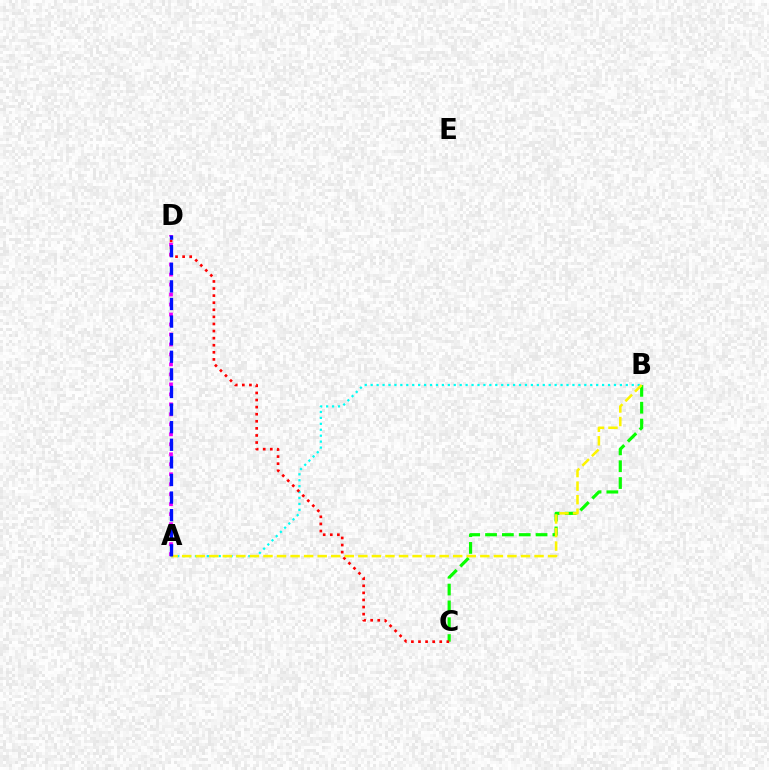{('B', 'C'): [{'color': '#08ff00', 'line_style': 'dashed', 'thickness': 2.29}], ('A', 'D'): [{'color': '#ee00ff', 'line_style': 'dotted', 'thickness': 2.71}, {'color': '#0010ff', 'line_style': 'dashed', 'thickness': 2.39}], ('A', 'B'): [{'color': '#00fff6', 'line_style': 'dotted', 'thickness': 1.61}, {'color': '#fcf500', 'line_style': 'dashed', 'thickness': 1.84}], ('C', 'D'): [{'color': '#ff0000', 'line_style': 'dotted', 'thickness': 1.93}]}